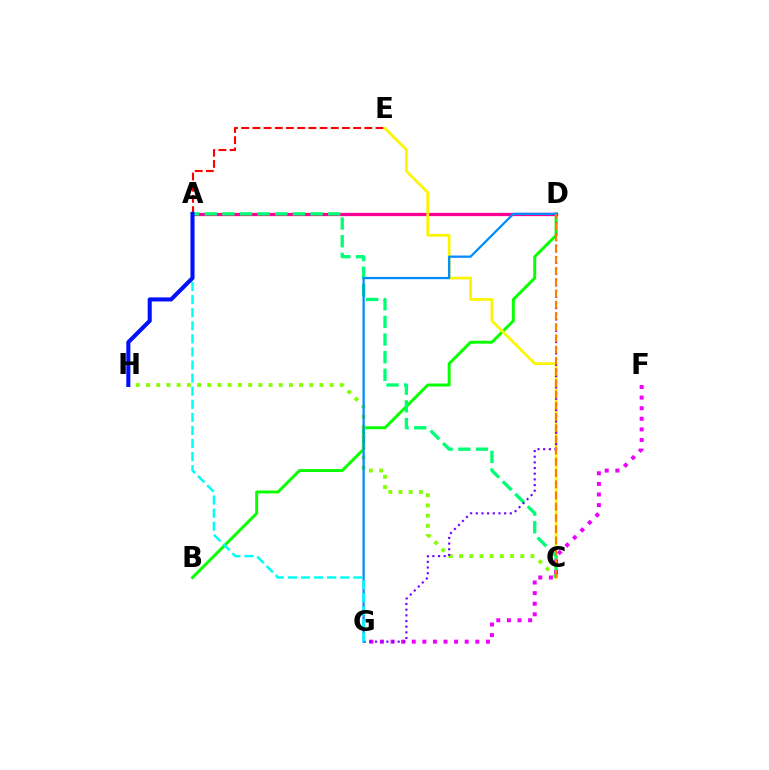{('B', 'D'): [{'color': '#08ff00', 'line_style': 'solid', 'thickness': 2.12}], ('A', 'D'): [{'color': '#ff0094', 'line_style': 'solid', 'thickness': 2.35}], ('C', 'E'): [{'color': '#fcf500', 'line_style': 'solid', 'thickness': 1.95}], ('C', 'H'): [{'color': '#84ff00', 'line_style': 'dotted', 'thickness': 2.77}], ('A', 'C'): [{'color': '#00ff74', 'line_style': 'dashed', 'thickness': 2.4}], ('F', 'G'): [{'color': '#ee00ff', 'line_style': 'dotted', 'thickness': 2.88}], ('D', 'G'): [{'color': '#7200ff', 'line_style': 'dotted', 'thickness': 1.54}, {'color': '#008cff', 'line_style': 'solid', 'thickness': 1.63}], ('C', 'D'): [{'color': '#ff7c00', 'line_style': 'dashed', 'thickness': 1.52}], ('A', 'E'): [{'color': '#ff0000', 'line_style': 'dashed', 'thickness': 1.52}], ('A', 'G'): [{'color': '#00fff6', 'line_style': 'dashed', 'thickness': 1.78}], ('A', 'H'): [{'color': '#0010ff', 'line_style': 'solid', 'thickness': 2.93}]}